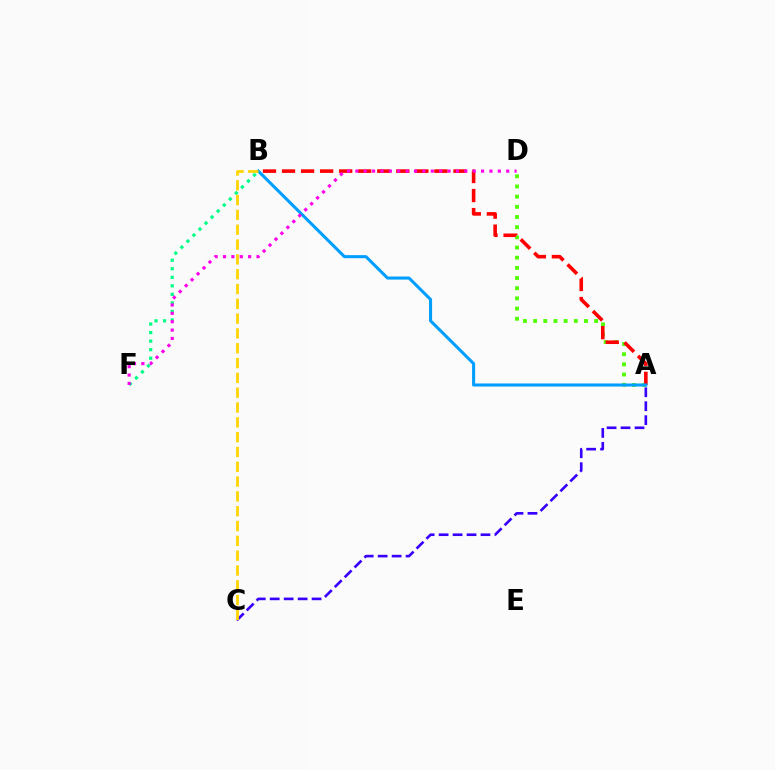{('A', 'D'): [{'color': '#4fff00', 'line_style': 'dotted', 'thickness': 2.76}], ('A', 'B'): [{'color': '#ff0000', 'line_style': 'dashed', 'thickness': 2.59}, {'color': '#009eff', 'line_style': 'solid', 'thickness': 2.2}], ('B', 'F'): [{'color': '#00ff86', 'line_style': 'dotted', 'thickness': 2.32}], ('A', 'C'): [{'color': '#3700ff', 'line_style': 'dashed', 'thickness': 1.9}], ('D', 'F'): [{'color': '#ff00ed', 'line_style': 'dotted', 'thickness': 2.28}], ('B', 'C'): [{'color': '#ffd500', 'line_style': 'dashed', 'thickness': 2.01}]}